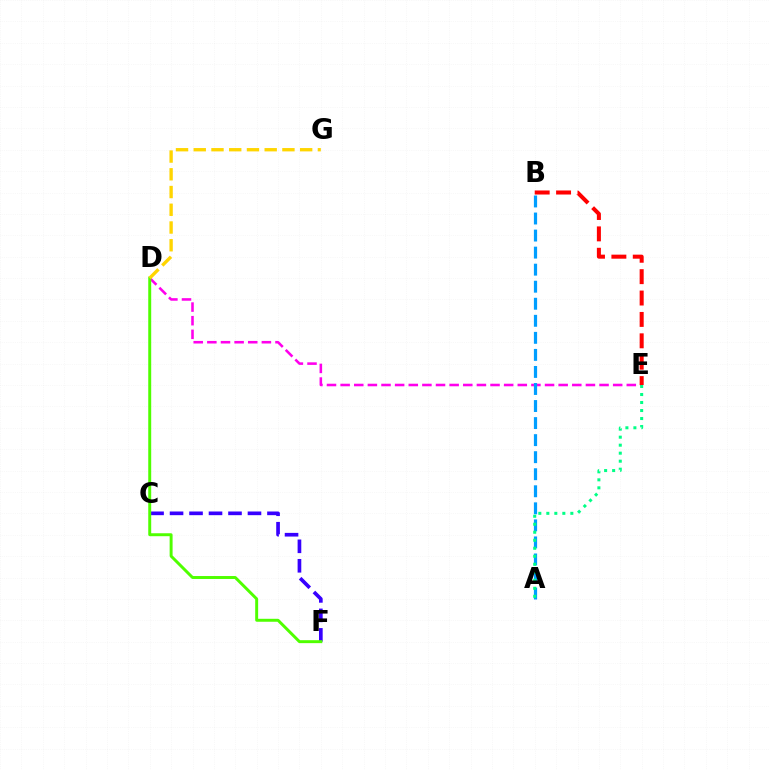{('D', 'E'): [{'color': '#ff00ed', 'line_style': 'dashed', 'thickness': 1.85}], ('C', 'F'): [{'color': '#3700ff', 'line_style': 'dashed', 'thickness': 2.65}], ('D', 'F'): [{'color': '#4fff00', 'line_style': 'solid', 'thickness': 2.13}], ('A', 'B'): [{'color': '#009eff', 'line_style': 'dashed', 'thickness': 2.32}], ('A', 'E'): [{'color': '#00ff86', 'line_style': 'dotted', 'thickness': 2.18}], ('D', 'G'): [{'color': '#ffd500', 'line_style': 'dashed', 'thickness': 2.41}], ('B', 'E'): [{'color': '#ff0000', 'line_style': 'dashed', 'thickness': 2.91}]}